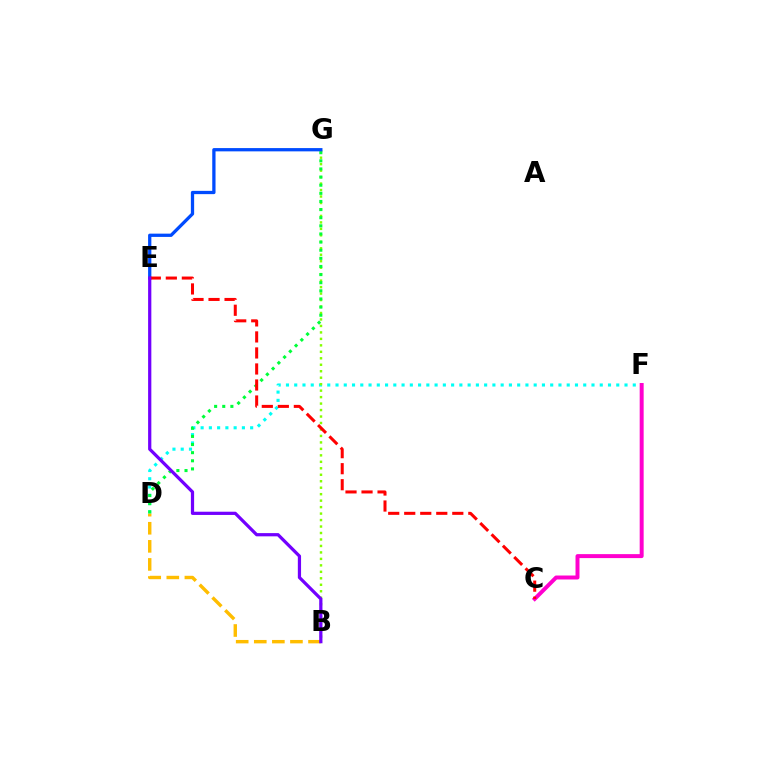{('B', 'D'): [{'color': '#ffbd00', 'line_style': 'dashed', 'thickness': 2.46}], ('D', 'F'): [{'color': '#00fff6', 'line_style': 'dotted', 'thickness': 2.24}], ('B', 'G'): [{'color': '#84ff00', 'line_style': 'dotted', 'thickness': 1.76}], ('D', 'G'): [{'color': '#00ff39', 'line_style': 'dotted', 'thickness': 2.21}], ('E', 'G'): [{'color': '#004bff', 'line_style': 'solid', 'thickness': 2.36}], ('C', 'F'): [{'color': '#ff00cf', 'line_style': 'solid', 'thickness': 2.86}], ('C', 'E'): [{'color': '#ff0000', 'line_style': 'dashed', 'thickness': 2.18}], ('B', 'E'): [{'color': '#7200ff', 'line_style': 'solid', 'thickness': 2.32}]}